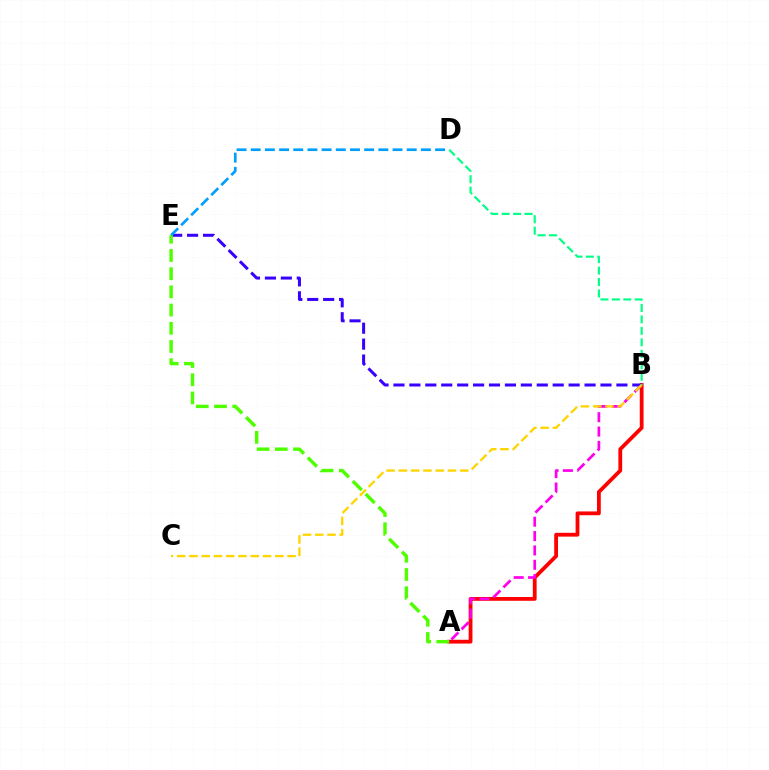{('A', 'B'): [{'color': '#ff0000', 'line_style': 'solid', 'thickness': 2.73}, {'color': '#ff00ed', 'line_style': 'dashed', 'thickness': 1.95}], ('B', 'E'): [{'color': '#3700ff', 'line_style': 'dashed', 'thickness': 2.16}], ('B', 'D'): [{'color': '#00ff86', 'line_style': 'dashed', 'thickness': 1.56}], ('D', 'E'): [{'color': '#009eff', 'line_style': 'dashed', 'thickness': 1.93}], ('B', 'C'): [{'color': '#ffd500', 'line_style': 'dashed', 'thickness': 1.67}], ('A', 'E'): [{'color': '#4fff00', 'line_style': 'dashed', 'thickness': 2.47}]}